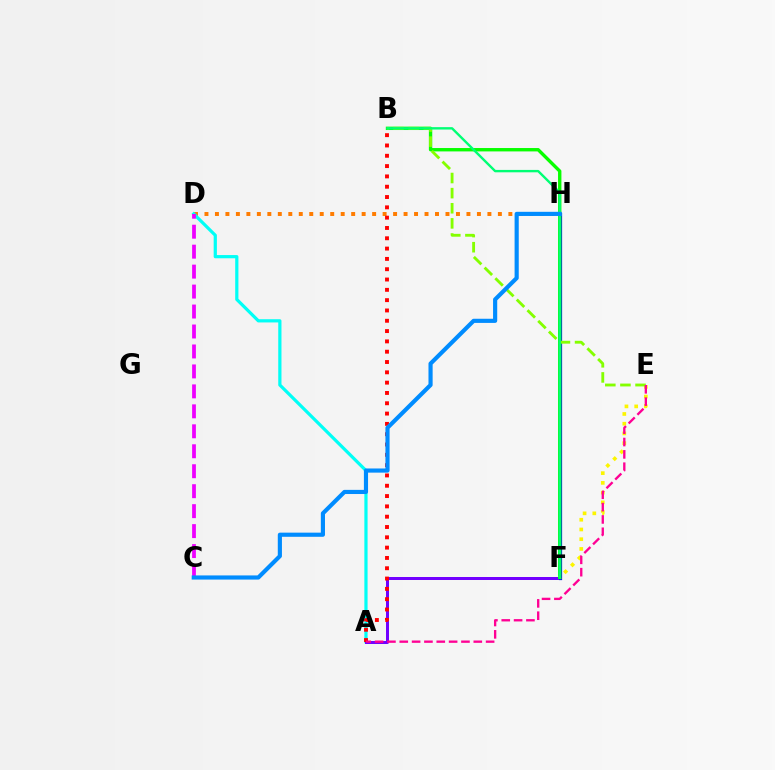{('D', 'H'): [{'color': '#ff7c00', 'line_style': 'dotted', 'thickness': 2.85}], ('A', 'D'): [{'color': '#00fff6', 'line_style': 'solid', 'thickness': 2.31}], ('A', 'F'): [{'color': '#7200ff', 'line_style': 'solid', 'thickness': 2.16}], ('A', 'B'): [{'color': '#ff0000', 'line_style': 'dotted', 'thickness': 2.8}], ('F', 'H'): [{'color': '#0010ff', 'line_style': 'solid', 'thickness': 2.33}], ('B', 'F'): [{'color': '#08ff00', 'line_style': 'solid', 'thickness': 2.43}, {'color': '#00ff74', 'line_style': 'solid', 'thickness': 1.72}], ('C', 'D'): [{'color': '#ee00ff', 'line_style': 'dashed', 'thickness': 2.71}], ('E', 'F'): [{'color': '#fcf500', 'line_style': 'dotted', 'thickness': 2.64}], ('B', 'E'): [{'color': '#84ff00', 'line_style': 'dashed', 'thickness': 2.05}], ('A', 'E'): [{'color': '#ff0094', 'line_style': 'dashed', 'thickness': 1.68}], ('C', 'H'): [{'color': '#008cff', 'line_style': 'solid', 'thickness': 2.99}]}